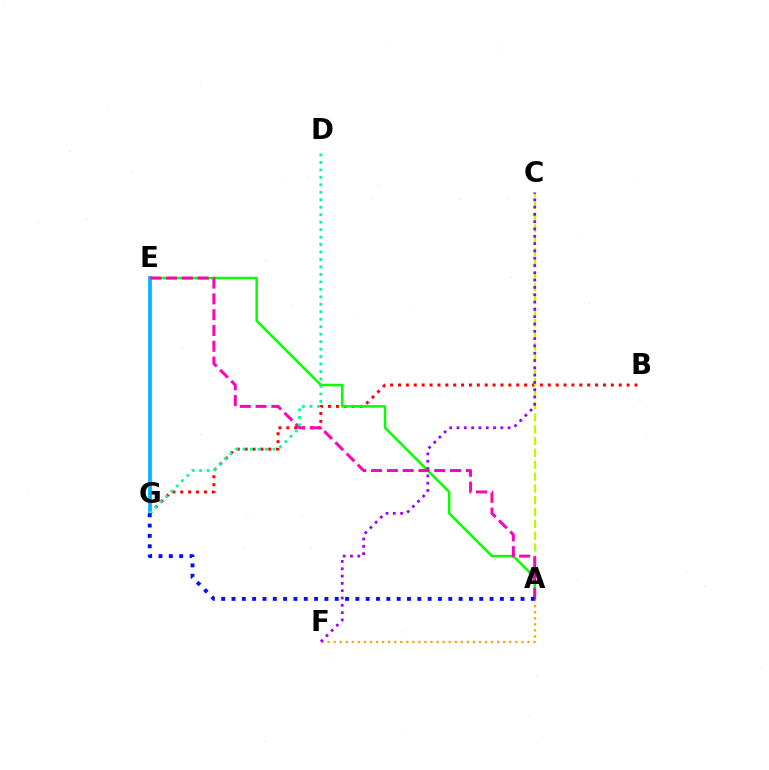{('A', 'F'): [{'color': '#ffa500', 'line_style': 'dotted', 'thickness': 1.65}], ('B', 'G'): [{'color': '#ff0000', 'line_style': 'dotted', 'thickness': 2.14}], ('A', 'C'): [{'color': '#b3ff00', 'line_style': 'dashed', 'thickness': 1.61}], ('A', 'E'): [{'color': '#08ff00', 'line_style': 'solid', 'thickness': 1.82}, {'color': '#ff00bd', 'line_style': 'dashed', 'thickness': 2.15}], ('C', 'F'): [{'color': '#9b00ff', 'line_style': 'dotted', 'thickness': 1.98}], ('E', 'G'): [{'color': '#00b5ff', 'line_style': 'solid', 'thickness': 2.69}], ('D', 'G'): [{'color': '#00ff9d', 'line_style': 'dotted', 'thickness': 2.03}], ('A', 'G'): [{'color': '#0010ff', 'line_style': 'dotted', 'thickness': 2.8}]}